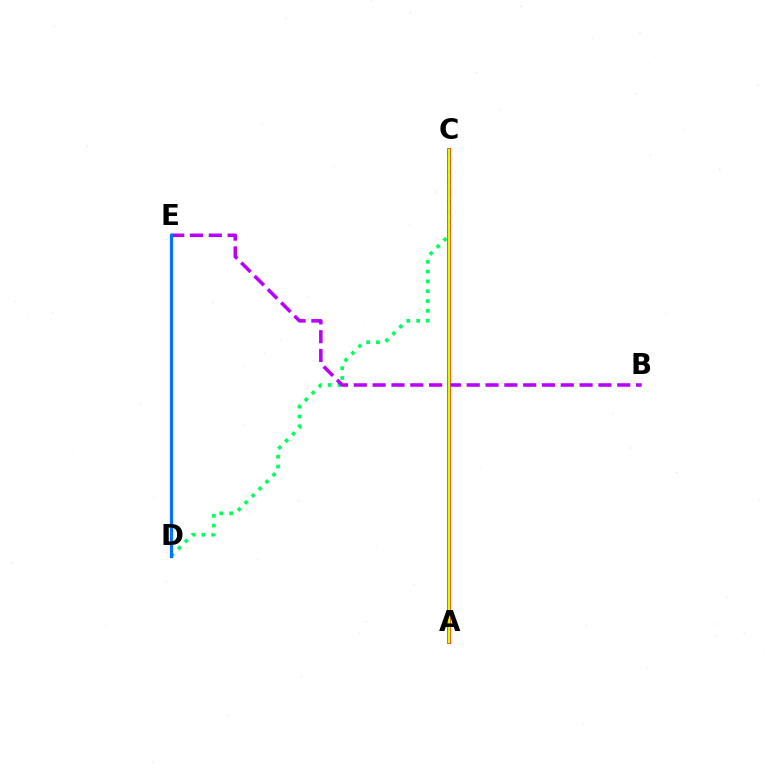{('C', 'D'): [{'color': '#00ff5c', 'line_style': 'dotted', 'thickness': 2.67}], ('A', 'C'): [{'color': '#ff0000', 'line_style': 'solid', 'thickness': 2.61}, {'color': '#d1ff00', 'line_style': 'solid', 'thickness': 1.79}], ('B', 'E'): [{'color': '#b900ff', 'line_style': 'dashed', 'thickness': 2.56}], ('D', 'E'): [{'color': '#0074ff', 'line_style': 'solid', 'thickness': 2.31}]}